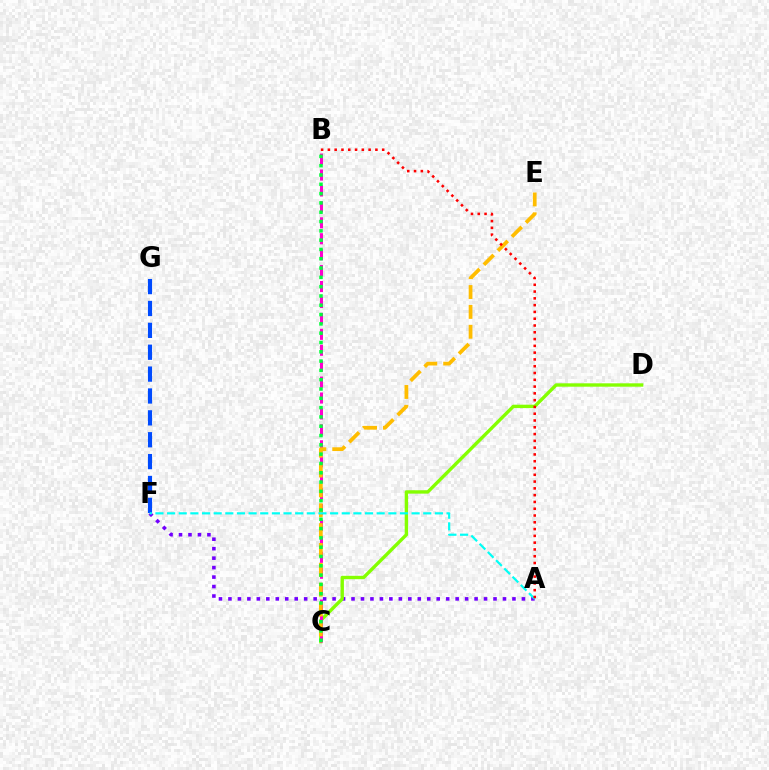{('A', 'F'): [{'color': '#7200ff', 'line_style': 'dotted', 'thickness': 2.57}, {'color': '#00fff6', 'line_style': 'dashed', 'thickness': 1.58}], ('C', 'D'): [{'color': '#84ff00', 'line_style': 'solid', 'thickness': 2.43}], ('F', 'G'): [{'color': '#004bff', 'line_style': 'dashed', 'thickness': 2.97}], ('B', 'C'): [{'color': '#ff00cf', 'line_style': 'dashed', 'thickness': 2.16}, {'color': '#00ff39', 'line_style': 'dotted', 'thickness': 2.53}], ('C', 'E'): [{'color': '#ffbd00', 'line_style': 'dashed', 'thickness': 2.7}], ('A', 'B'): [{'color': '#ff0000', 'line_style': 'dotted', 'thickness': 1.84}]}